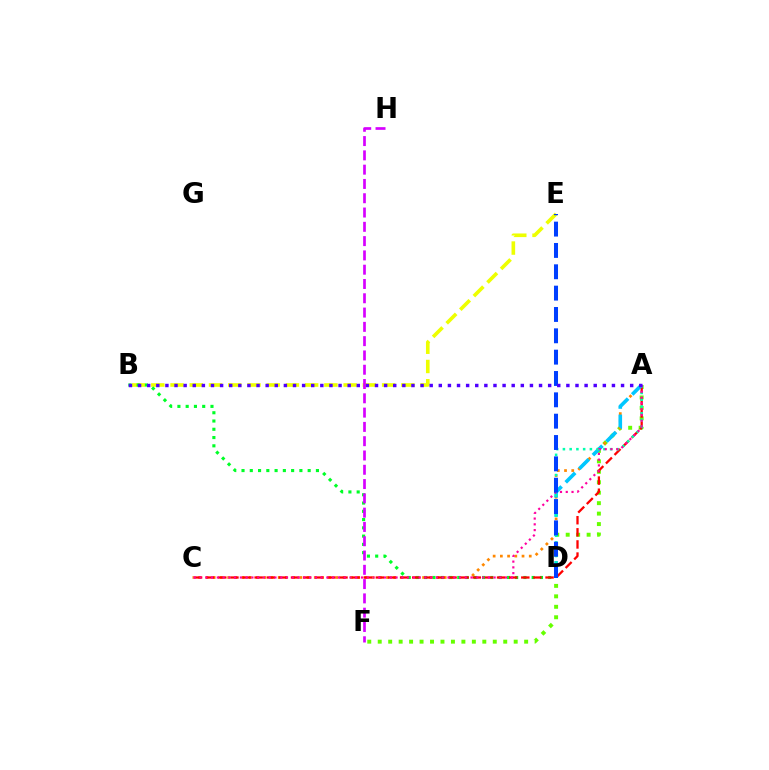{('A', 'F'): [{'color': '#66ff00', 'line_style': 'dotted', 'thickness': 2.84}], ('A', 'C'): [{'color': '#ff8800', 'line_style': 'dotted', 'thickness': 1.96}, {'color': '#ff0000', 'line_style': 'dashed', 'thickness': 1.65}, {'color': '#ff00a0', 'line_style': 'dotted', 'thickness': 1.57}], ('B', 'E'): [{'color': '#eeff00', 'line_style': 'dashed', 'thickness': 2.61}], ('B', 'D'): [{'color': '#00ff27', 'line_style': 'dotted', 'thickness': 2.25}], ('A', 'D'): [{'color': '#00c7ff', 'line_style': 'dashed', 'thickness': 2.61}, {'color': '#00ffaf', 'line_style': 'dotted', 'thickness': 1.83}], ('D', 'E'): [{'color': '#003fff', 'line_style': 'dashed', 'thickness': 2.9}], ('A', 'B'): [{'color': '#4f00ff', 'line_style': 'dotted', 'thickness': 2.48}], ('F', 'H'): [{'color': '#d600ff', 'line_style': 'dashed', 'thickness': 1.94}]}